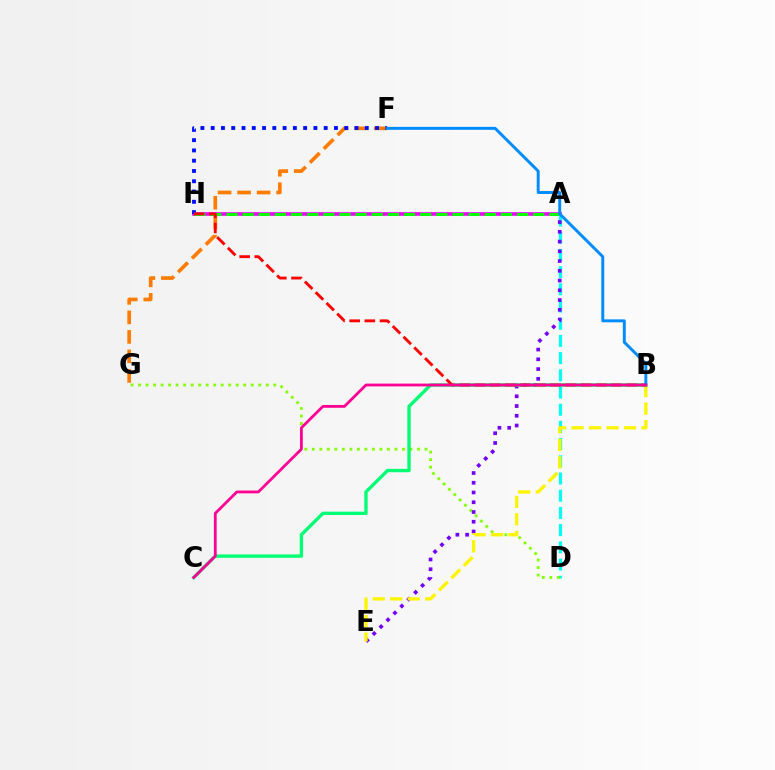{('A', 'D'): [{'color': '#00fff6', 'line_style': 'dashed', 'thickness': 2.34}], ('F', 'G'): [{'color': '#ff7c00', 'line_style': 'dashed', 'thickness': 2.65}], ('D', 'G'): [{'color': '#84ff00', 'line_style': 'dotted', 'thickness': 2.04}], ('A', 'H'): [{'color': '#ee00ff', 'line_style': 'solid', 'thickness': 2.61}, {'color': '#08ff00', 'line_style': 'dashed', 'thickness': 2.19}], ('A', 'E'): [{'color': '#7200ff', 'line_style': 'dotted', 'thickness': 2.65}], ('B', 'C'): [{'color': '#00ff74', 'line_style': 'solid', 'thickness': 2.41}, {'color': '#ff0094', 'line_style': 'solid', 'thickness': 2.01}], ('B', 'E'): [{'color': '#fcf500', 'line_style': 'dashed', 'thickness': 2.38}], ('F', 'H'): [{'color': '#0010ff', 'line_style': 'dotted', 'thickness': 2.79}], ('B', 'H'): [{'color': '#ff0000', 'line_style': 'dashed', 'thickness': 2.06}], ('B', 'F'): [{'color': '#008cff', 'line_style': 'solid', 'thickness': 2.12}]}